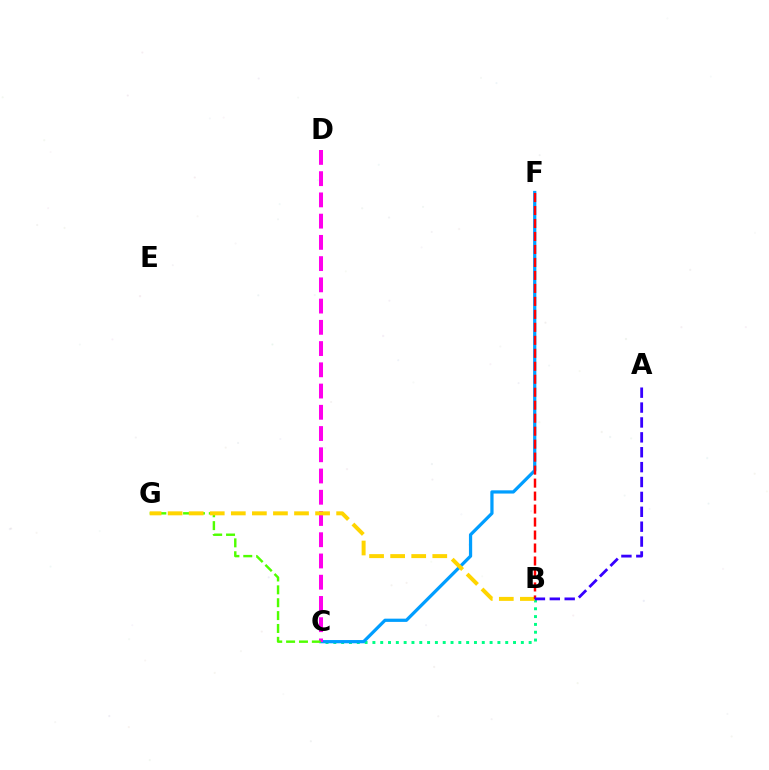{('B', 'C'): [{'color': '#00ff86', 'line_style': 'dotted', 'thickness': 2.12}], ('C', 'F'): [{'color': '#009eff', 'line_style': 'solid', 'thickness': 2.33}], ('C', 'D'): [{'color': '#ff00ed', 'line_style': 'dashed', 'thickness': 2.89}], ('C', 'G'): [{'color': '#4fff00', 'line_style': 'dashed', 'thickness': 1.75}], ('B', 'G'): [{'color': '#ffd500', 'line_style': 'dashed', 'thickness': 2.86}], ('B', 'F'): [{'color': '#ff0000', 'line_style': 'dashed', 'thickness': 1.76}], ('A', 'B'): [{'color': '#3700ff', 'line_style': 'dashed', 'thickness': 2.02}]}